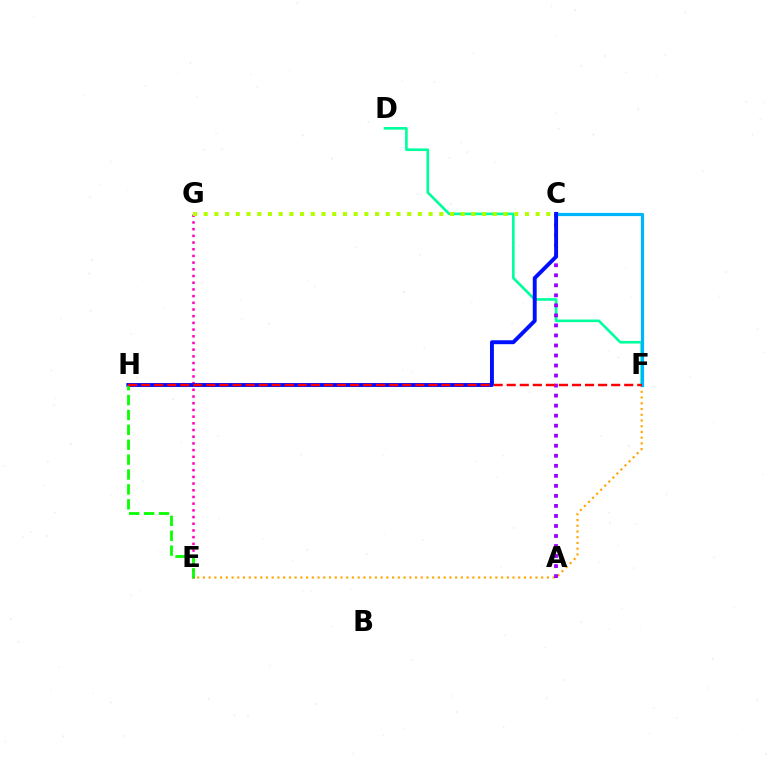{('D', 'F'): [{'color': '#00ff9d', 'line_style': 'solid', 'thickness': 1.9}], ('E', 'G'): [{'color': '#ff00bd', 'line_style': 'dotted', 'thickness': 1.82}], ('E', 'F'): [{'color': '#ffa500', 'line_style': 'dotted', 'thickness': 1.56}], ('C', 'F'): [{'color': '#00b5ff', 'line_style': 'solid', 'thickness': 2.3}], ('A', 'C'): [{'color': '#9b00ff', 'line_style': 'dotted', 'thickness': 2.72}], ('C', 'H'): [{'color': '#0010ff', 'line_style': 'solid', 'thickness': 2.82}], ('E', 'H'): [{'color': '#08ff00', 'line_style': 'dashed', 'thickness': 2.02}], ('C', 'G'): [{'color': '#b3ff00', 'line_style': 'dotted', 'thickness': 2.91}], ('F', 'H'): [{'color': '#ff0000', 'line_style': 'dashed', 'thickness': 1.77}]}